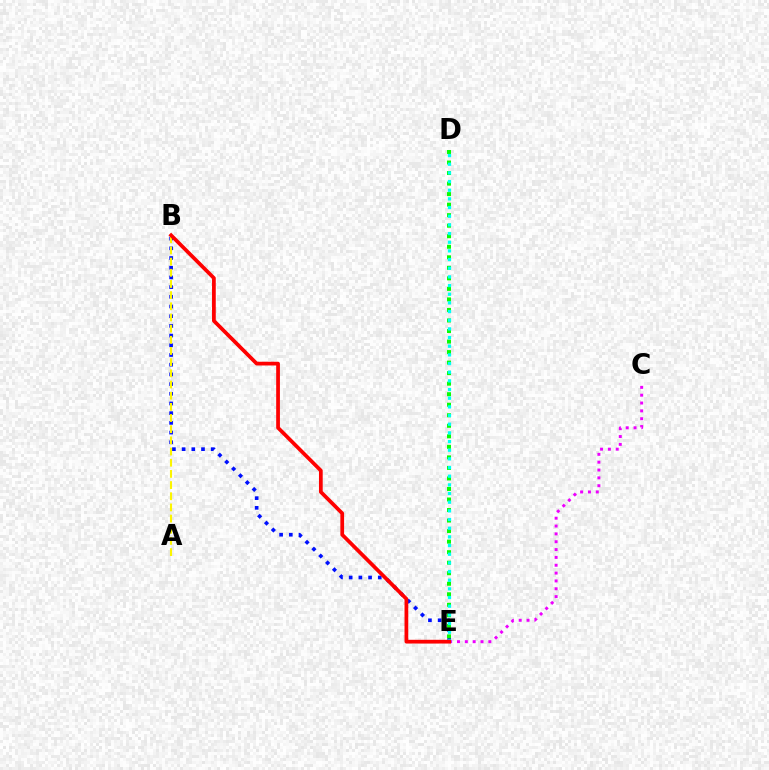{('B', 'E'): [{'color': '#0010ff', 'line_style': 'dotted', 'thickness': 2.63}, {'color': '#ff0000', 'line_style': 'solid', 'thickness': 2.69}], ('C', 'E'): [{'color': '#ee00ff', 'line_style': 'dotted', 'thickness': 2.13}], ('A', 'B'): [{'color': '#fcf500', 'line_style': 'dashed', 'thickness': 1.52}], ('D', 'E'): [{'color': '#08ff00', 'line_style': 'dotted', 'thickness': 2.86}, {'color': '#00fff6', 'line_style': 'dotted', 'thickness': 2.35}]}